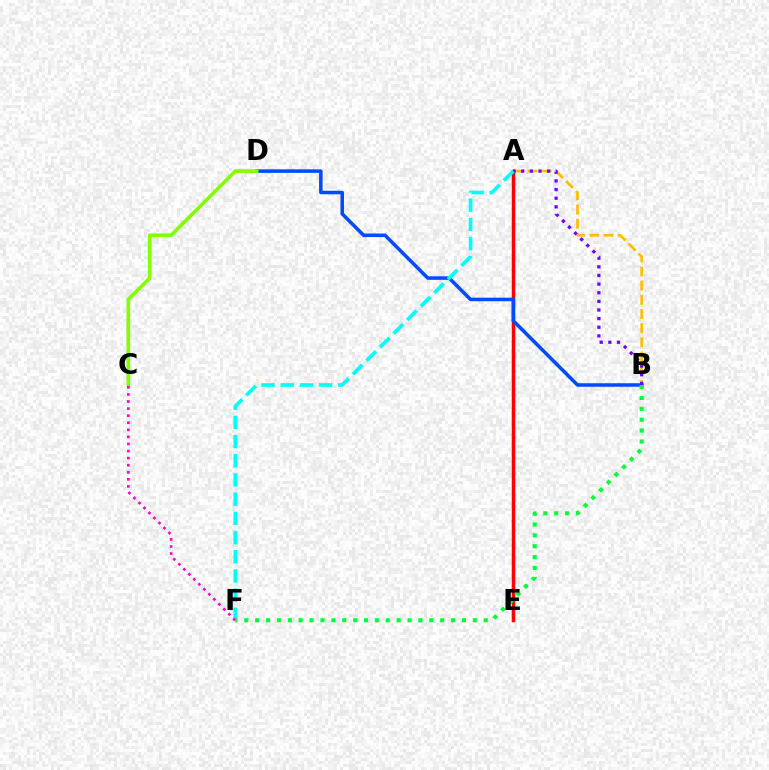{('A', 'B'): [{'color': '#ffbd00', 'line_style': 'dashed', 'thickness': 1.93}, {'color': '#7200ff', 'line_style': 'dotted', 'thickness': 2.35}], ('A', 'E'): [{'color': '#ff0000', 'line_style': 'solid', 'thickness': 2.51}], ('B', 'D'): [{'color': '#004bff', 'line_style': 'solid', 'thickness': 2.54}], ('C', 'D'): [{'color': '#84ff00', 'line_style': 'solid', 'thickness': 2.63}], ('A', 'F'): [{'color': '#00fff6', 'line_style': 'dashed', 'thickness': 2.61}], ('C', 'F'): [{'color': '#ff00cf', 'line_style': 'dotted', 'thickness': 1.92}], ('B', 'F'): [{'color': '#00ff39', 'line_style': 'dotted', 'thickness': 2.96}]}